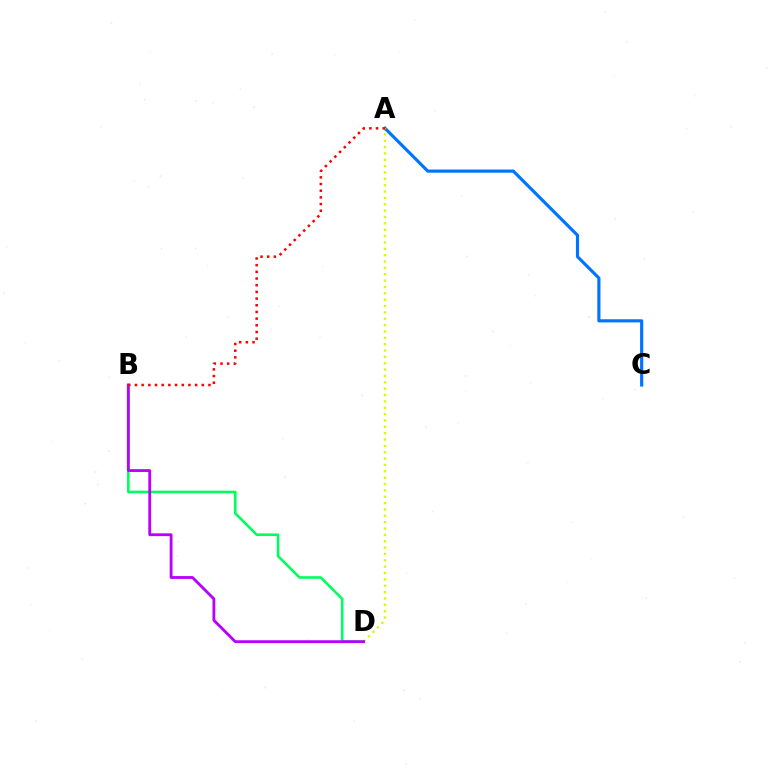{('A', 'C'): [{'color': '#0074ff', 'line_style': 'solid', 'thickness': 2.27}], ('A', 'D'): [{'color': '#d1ff00', 'line_style': 'dotted', 'thickness': 1.73}], ('B', 'D'): [{'color': '#00ff5c', 'line_style': 'solid', 'thickness': 1.87}, {'color': '#b900ff', 'line_style': 'solid', 'thickness': 2.04}], ('A', 'B'): [{'color': '#ff0000', 'line_style': 'dotted', 'thickness': 1.82}]}